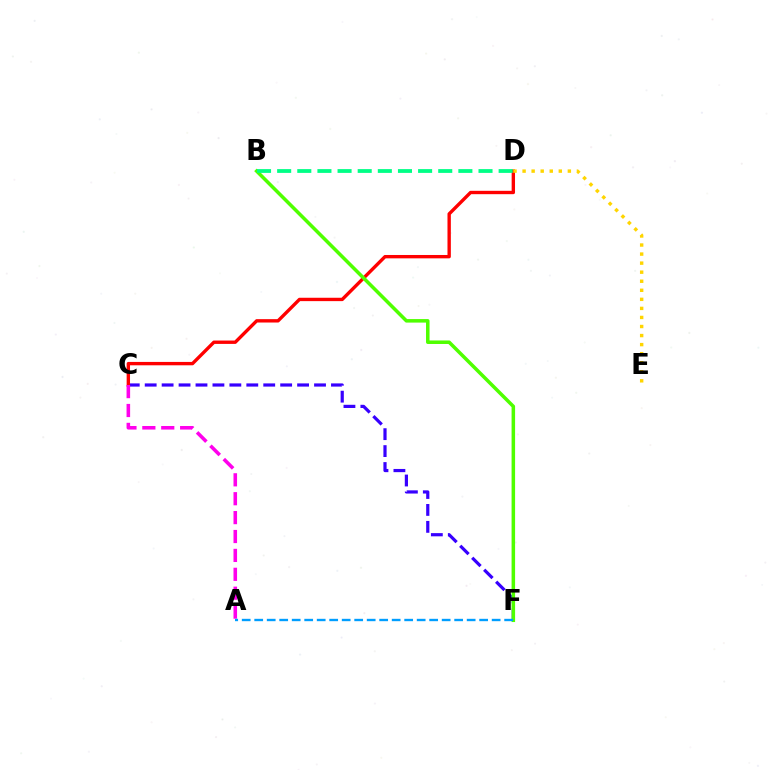{('C', 'F'): [{'color': '#3700ff', 'line_style': 'dashed', 'thickness': 2.3}], ('C', 'D'): [{'color': '#ff0000', 'line_style': 'solid', 'thickness': 2.43}], ('B', 'F'): [{'color': '#4fff00', 'line_style': 'solid', 'thickness': 2.54}], ('B', 'D'): [{'color': '#00ff86', 'line_style': 'dashed', 'thickness': 2.74}], ('D', 'E'): [{'color': '#ffd500', 'line_style': 'dotted', 'thickness': 2.46}], ('A', 'C'): [{'color': '#ff00ed', 'line_style': 'dashed', 'thickness': 2.57}], ('A', 'F'): [{'color': '#009eff', 'line_style': 'dashed', 'thickness': 1.7}]}